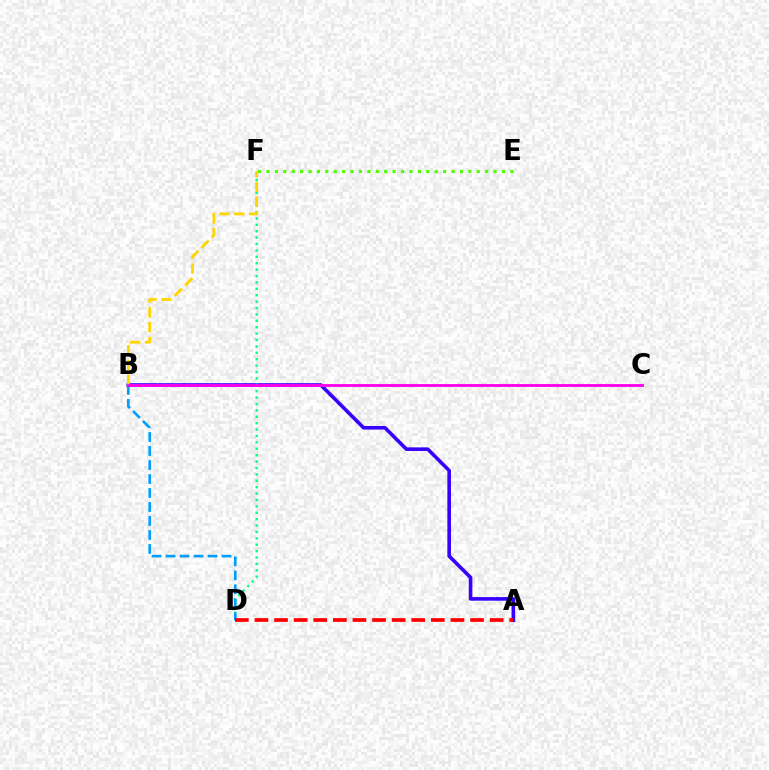{('A', 'B'): [{'color': '#3700ff', 'line_style': 'solid', 'thickness': 2.6}], ('E', 'F'): [{'color': '#4fff00', 'line_style': 'dotted', 'thickness': 2.29}], ('D', 'F'): [{'color': '#00ff86', 'line_style': 'dotted', 'thickness': 1.74}], ('B', 'D'): [{'color': '#009eff', 'line_style': 'dashed', 'thickness': 1.9}], ('B', 'F'): [{'color': '#ffd500', 'line_style': 'dashed', 'thickness': 2.01}], ('A', 'D'): [{'color': '#ff0000', 'line_style': 'dashed', 'thickness': 2.66}], ('B', 'C'): [{'color': '#ff00ed', 'line_style': 'solid', 'thickness': 2.03}]}